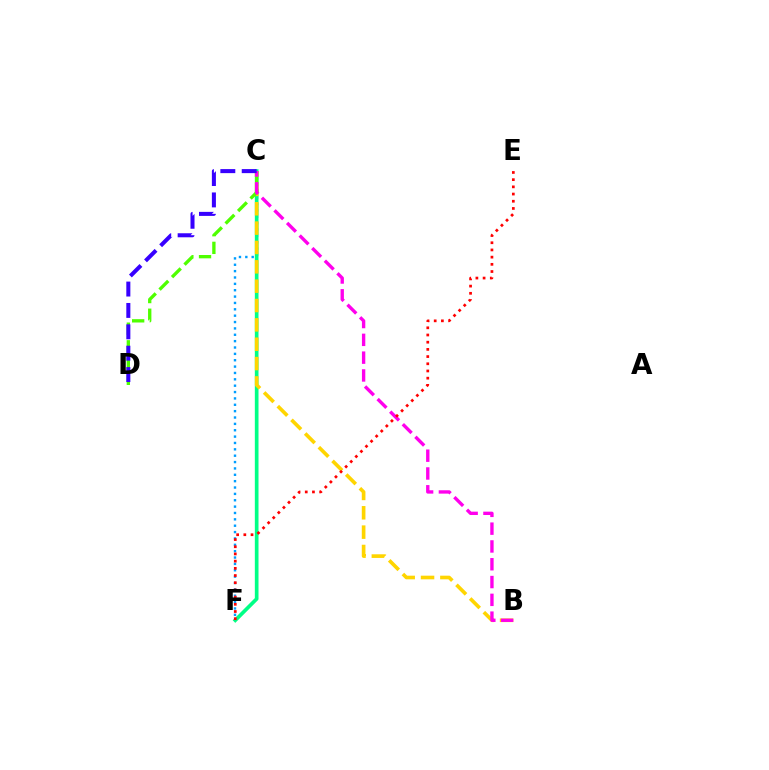{('C', 'F'): [{'color': '#009eff', 'line_style': 'dotted', 'thickness': 1.73}, {'color': '#00ff86', 'line_style': 'solid', 'thickness': 2.65}], ('B', 'C'): [{'color': '#ffd500', 'line_style': 'dashed', 'thickness': 2.63}, {'color': '#ff00ed', 'line_style': 'dashed', 'thickness': 2.42}], ('C', 'D'): [{'color': '#4fff00', 'line_style': 'dashed', 'thickness': 2.4}, {'color': '#3700ff', 'line_style': 'dashed', 'thickness': 2.9}], ('E', 'F'): [{'color': '#ff0000', 'line_style': 'dotted', 'thickness': 1.95}]}